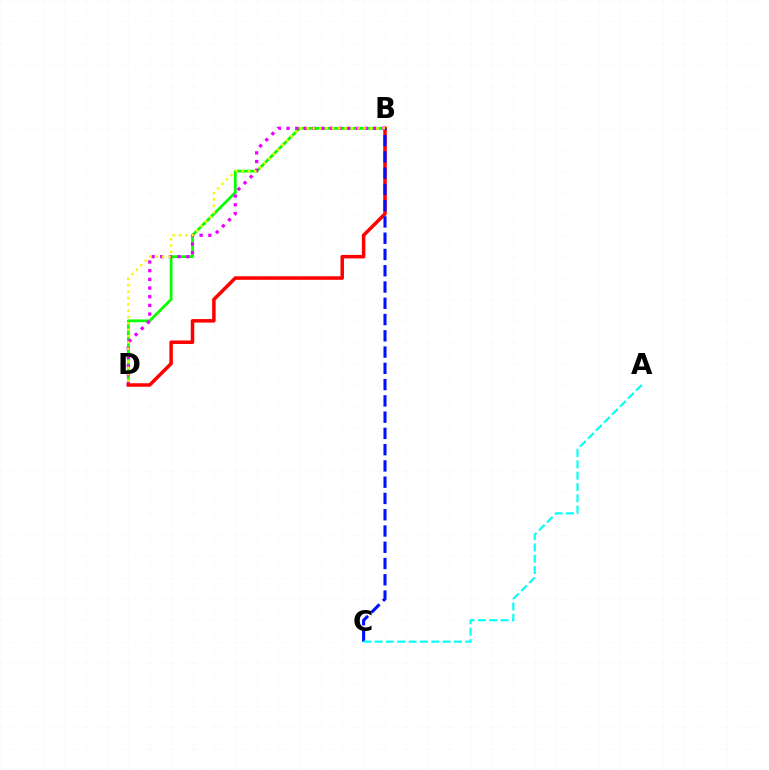{('B', 'D'): [{'color': '#08ff00', 'line_style': 'solid', 'thickness': 1.99}, {'color': '#ee00ff', 'line_style': 'dotted', 'thickness': 2.36}, {'color': '#ff0000', 'line_style': 'solid', 'thickness': 2.52}, {'color': '#fcf500', 'line_style': 'dotted', 'thickness': 1.73}], ('B', 'C'): [{'color': '#0010ff', 'line_style': 'dashed', 'thickness': 2.21}], ('A', 'C'): [{'color': '#00fff6', 'line_style': 'dashed', 'thickness': 1.54}]}